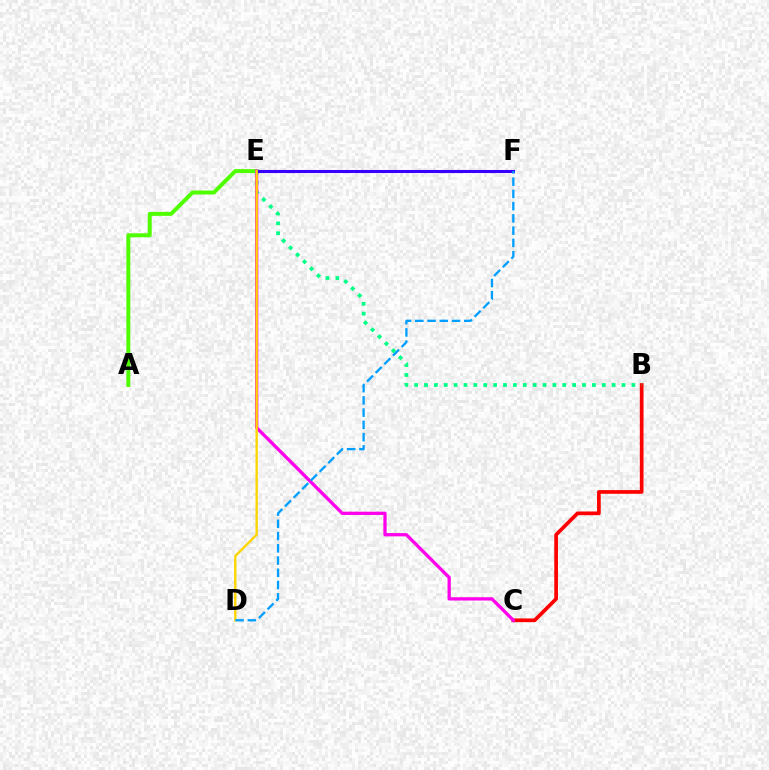{('A', 'E'): [{'color': '#4fff00', 'line_style': 'solid', 'thickness': 2.85}], ('B', 'C'): [{'color': '#ff0000', 'line_style': 'solid', 'thickness': 2.66}], ('B', 'E'): [{'color': '#00ff86', 'line_style': 'dotted', 'thickness': 2.68}], ('C', 'E'): [{'color': '#ff00ed', 'line_style': 'solid', 'thickness': 2.36}], ('E', 'F'): [{'color': '#3700ff', 'line_style': 'solid', 'thickness': 2.2}], ('D', 'E'): [{'color': '#ffd500', 'line_style': 'solid', 'thickness': 1.7}], ('D', 'F'): [{'color': '#009eff', 'line_style': 'dashed', 'thickness': 1.66}]}